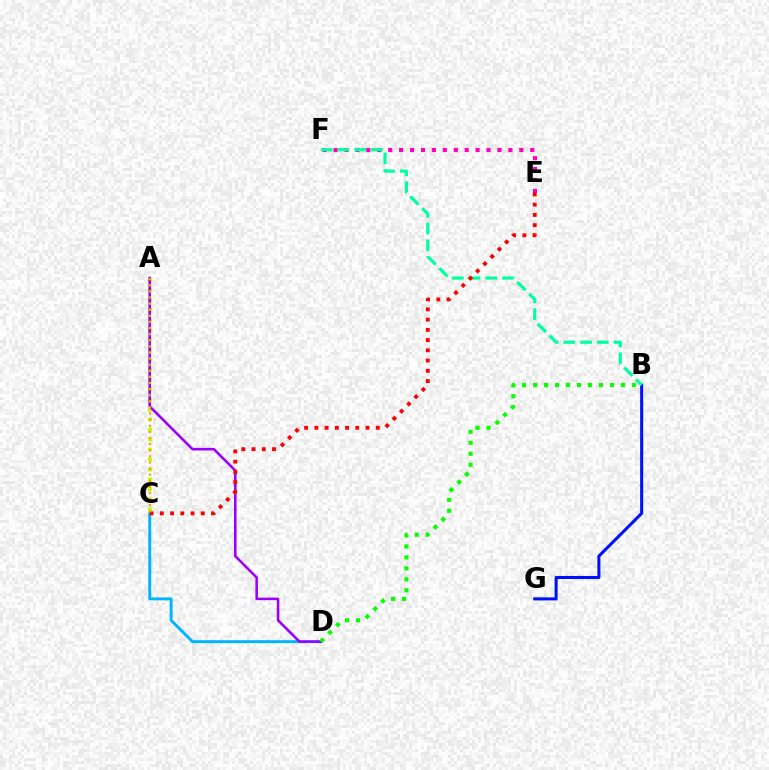{('C', 'D'): [{'color': '#00b5ff', 'line_style': 'solid', 'thickness': 2.11}], ('B', 'G'): [{'color': '#0010ff', 'line_style': 'solid', 'thickness': 2.2}], ('A', 'C'): [{'color': '#b3ff00', 'line_style': 'dotted', 'thickness': 2.71}, {'color': '#ffa500', 'line_style': 'dotted', 'thickness': 1.66}], ('E', 'F'): [{'color': '#ff00bd', 'line_style': 'dotted', 'thickness': 2.97}], ('A', 'D'): [{'color': '#9b00ff', 'line_style': 'solid', 'thickness': 1.85}], ('B', 'F'): [{'color': '#00ff9d', 'line_style': 'dashed', 'thickness': 2.27}], ('C', 'E'): [{'color': '#ff0000', 'line_style': 'dotted', 'thickness': 2.78}], ('B', 'D'): [{'color': '#08ff00', 'line_style': 'dotted', 'thickness': 2.98}]}